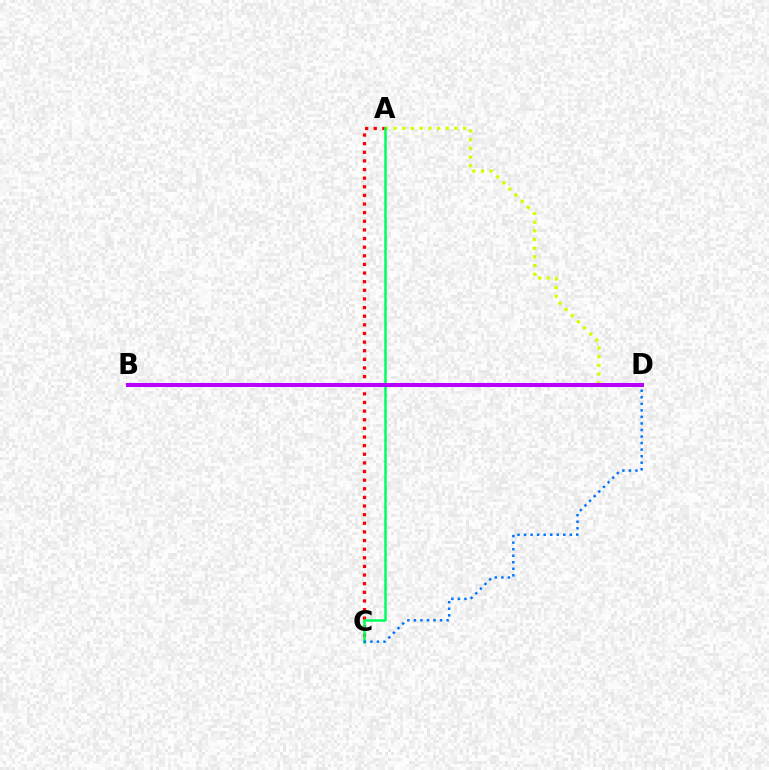{('A', 'C'): [{'color': '#ff0000', 'line_style': 'dotted', 'thickness': 2.34}, {'color': '#00ff5c', 'line_style': 'solid', 'thickness': 1.8}], ('A', 'D'): [{'color': '#d1ff00', 'line_style': 'dotted', 'thickness': 2.36}], ('C', 'D'): [{'color': '#0074ff', 'line_style': 'dotted', 'thickness': 1.78}], ('B', 'D'): [{'color': '#b900ff', 'line_style': 'solid', 'thickness': 2.9}]}